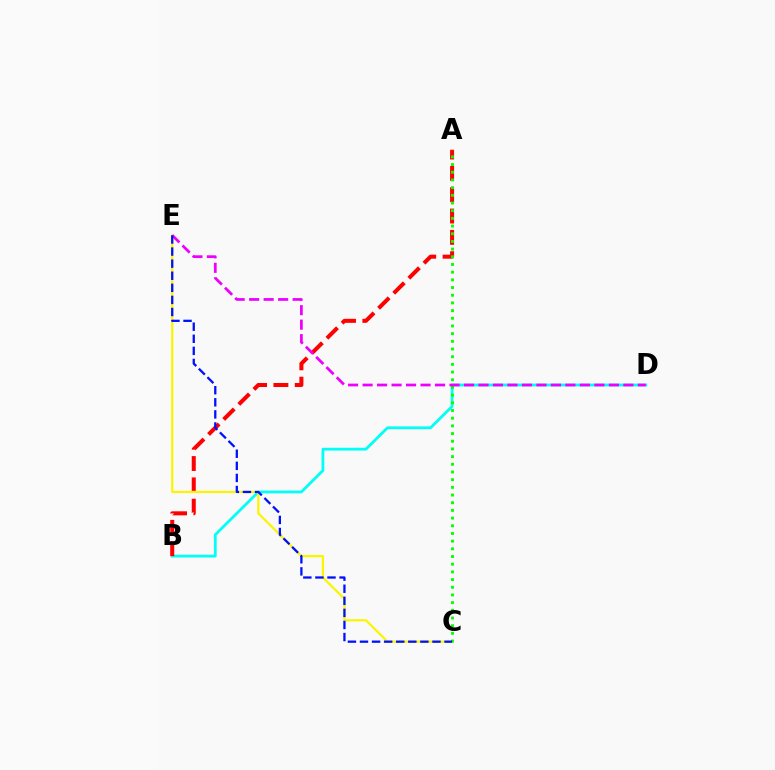{('B', 'D'): [{'color': '#00fff6', 'line_style': 'solid', 'thickness': 2.01}], ('A', 'B'): [{'color': '#ff0000', 'line_style': 'dashed', 'thickness': 2.9}], ('C', 'E'): [{'color': '#fcf500', 'line_style': 'solid', 'thickness': 1.6}, {'color': '#0010ff', 'line_style': 'dashed', 'thickness': 1.64}], ('A', 'C'): [{'color': '#08ff00', 'line_style': 'dotted', 'thickness': 2.09}], ('D', 'E'): [{'color': '#ee00ff', 'line_style': 'dashed', 'thickness': 1.97}]}